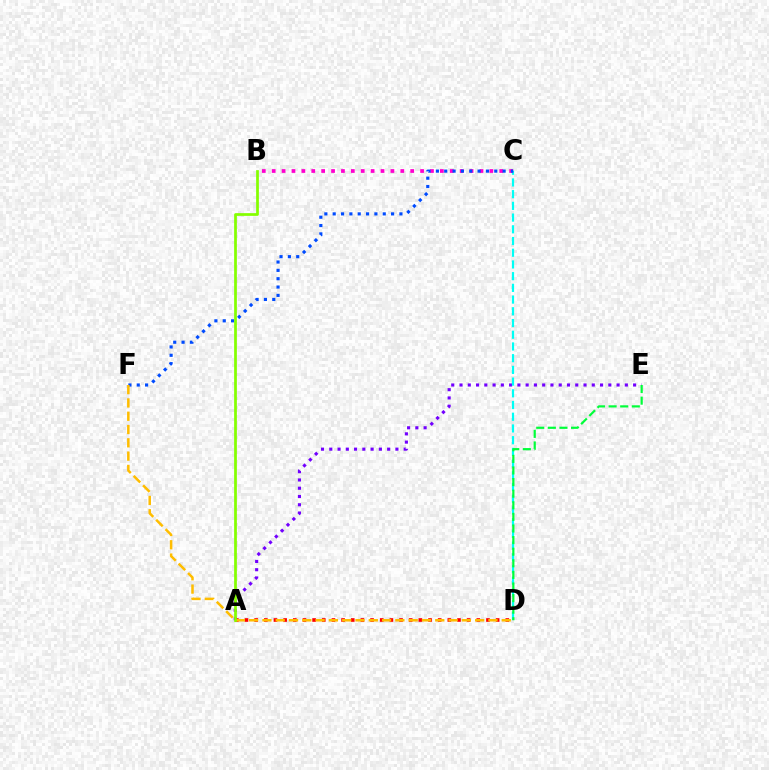{('A', 'E'): [{'color': '#7200ff', 'line_style': 'dotted', 'thickness': 2.25}], ('A', 'D'): [{'color': '#ff0000', 'line_style': 'dotted', 'thickness': 2.62}], ('C', 'D'): [{'color': '#00fff6', 'line_style': 'dashed', 'thickness': 1.59}], ('B', 'C'): [{'color': '#ff00cf', 'line_style': 'dotted', 'thickness': 2.69}], ('C', 'F'): [{'color': '#004bff', 'line_style': 'dotted', 'thickness': 2.27}], ('D', 'F'): [{'color': '#ffbd00', 'line_style': 'dashed', 'thickness': 1.81}], ('D', 'E'): [{'color': '#00ff39', 'line_style': 'dashed', 'thickness': 1.58}], ('A', 'B'): [{'color': '#84ff00', 'line_style': 'solid', 'thickness': 1.97}]}